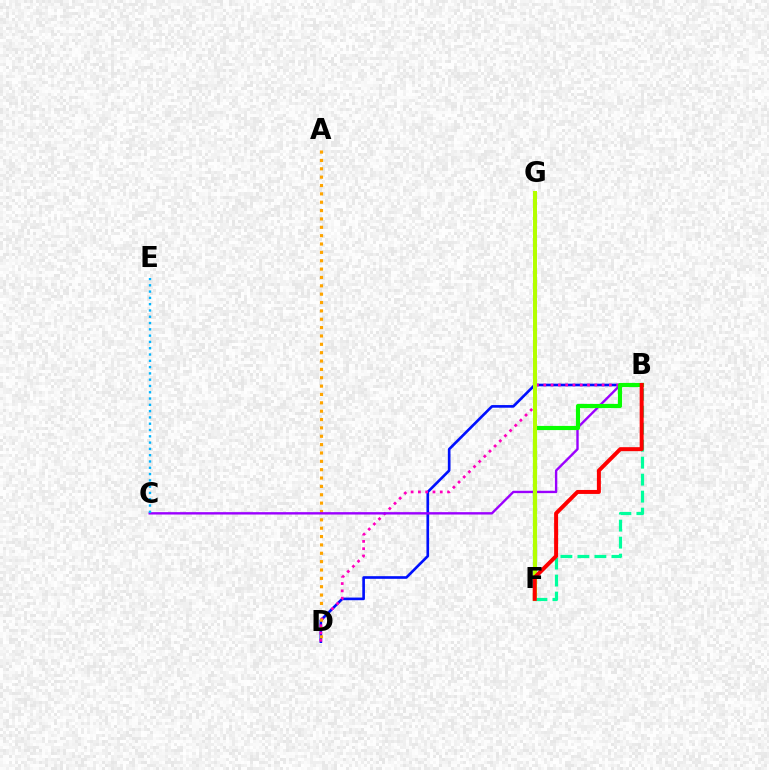{('B', 'D'): [{'color': '#0010ff', 'line_style': 'solid', 'thickness': 1.91}, {'color': '#ff00bd', 'line_style': 'dotted', 'thickness': 1.98}], ('A', 'D'): [{'color': '#ffa500', 'line_style': 'dotted', 'thickness': 2.27}], ('B', 'C'): [{'color': '#9b00ff', 'line_style': 'solid', 'thickness': 1.71}], ('B', 'F'): [{'color': '#08ff00', 'line_style': 'solid', 'thickness': 3.0}, {'color': '#00ff9d', 'line_style': 'dashed', 'thickness': 2.31}, {'color': '#ff0000', 'line_style': 'solid', 'thickness': 2.87}], ('F', 'G'): [{'color': '#b3ff00', 'line_style': 'solid', 'thickness': 2.87}], ('C', 'E'): [{'color': '#00b5ff', 'line_style': 'dotted', 'thickness': 1.71}]}